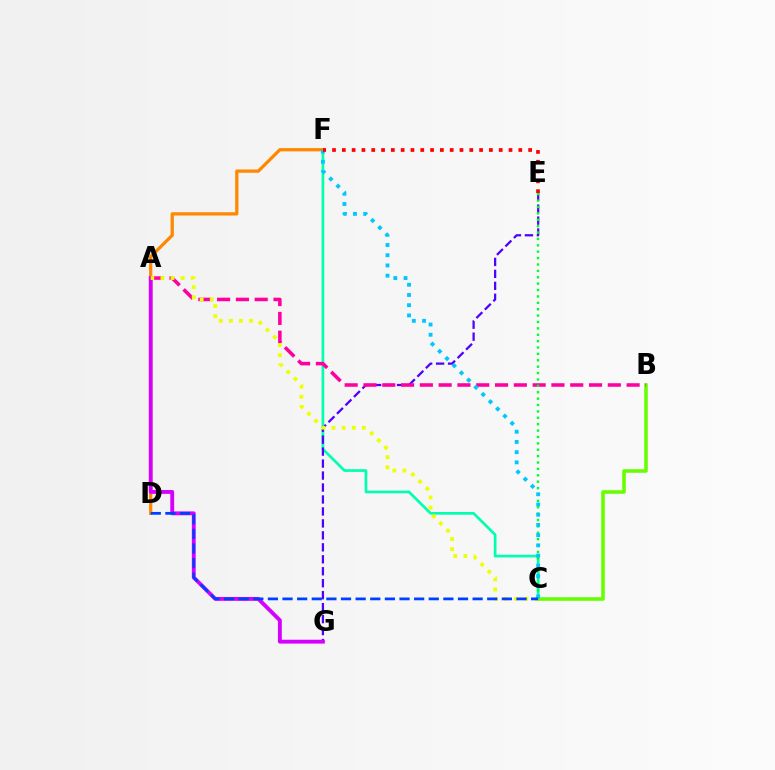{('C', 'F'): [{'color': '#00ffaf', 'line_style': 'solid', 'thickness': 1.94}, {'color': '#00c7ff', 'line_style': 'dotted', 'thickness': 2.78}], ('B', 'C'): [{'color': '#66ff00', 'line_style': 'solid', 'thickness': 2.56}], ('E', 'G'): [{'color': '#4f00ff', 'line_style': 'dashed', 'thickness': 1.63}], ('D', 'F'): [{'color': '#ff8800', 'line_style': 'solid', 'thickness': 2.35}], ('A', 'B'): [{'color': '#ff00a0', 'line_style': 'dashed', 'thickness': 2.55}], ('C', 'E'): [{'color': '#00ff27', 'line_style': 'dotted', 'thickness': 1.74}], ('A', 'G'): [{'color': '#d600ff', 'line_style': 'solid', 'thickness': 2.77}], ('A', 'C'): [{'color': '#eeff00', 'line_style': 'dotted', 'thickness': 2.75}], ('E', 'F'): [{'color': '#ff0000', 'line_style': 'dotted', 'thickness': 2.66}], ('C', 'D'): [{'color': '#003fff', 'line_style': 'dashed', 'thickness': 1.99}]}